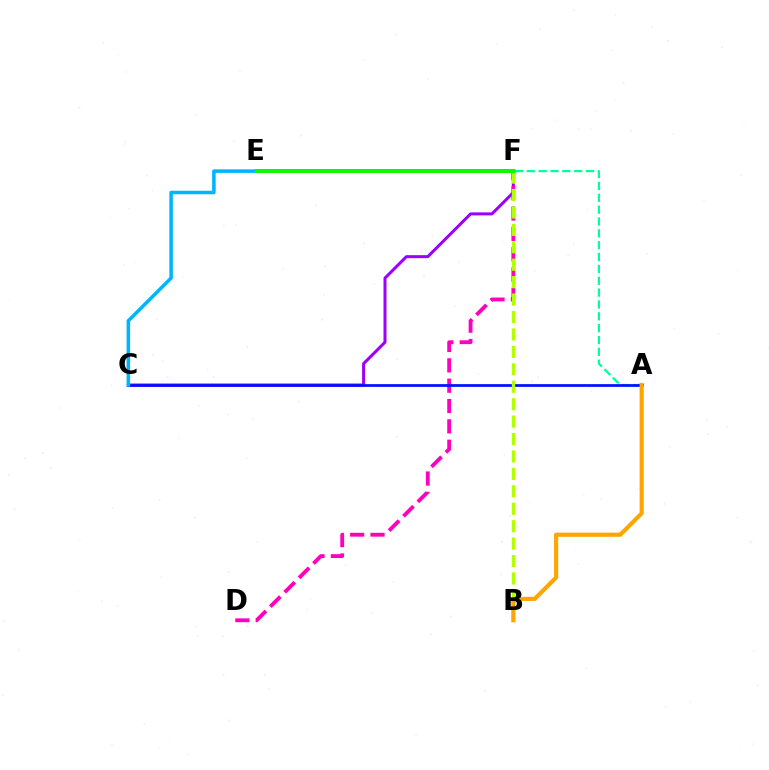{('E', 'F'): [{'color': '#ff0000', 'line_style': 'solid', 'thickness': 2.75}, {'color': '#08ff00', 'line_style': 'solid', 'thickness': 2.8}], ('C', 'F'): [{'color': '#9b00ff', 'line_style': 'solid', 'thickness': 2.17}], ('A', 'F'): [{'color': '#00ff9d', 'line_style': 'dashed', 'thickness': 1.61}], ('D', 'F'): [{'color': '#ff00bd', 'line_style': 'dashed', 'thickness': 2.76}], ('A', 'C'): [{'color': '#0010ff', 'line_style': 'solid', 'thickness': 1.97}], ('B', 'F'): [{'color': '#b3ff00', 'line_style': 'dashed', 'thickness': 2.37}], ('C', 'E'): [{'color': '#00b5ff', 'line_style': 'solid', 'thickness': 2.54}], ('A', 'B'): [{'color': '#ffa500', 'line_style': 'solid', 'thickness': 2.98}]}